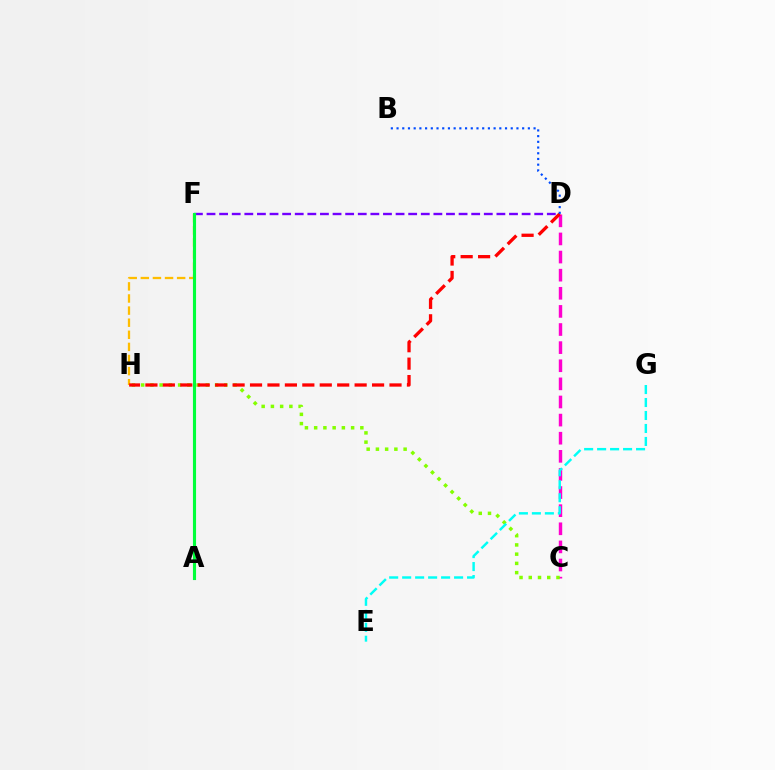{('D', 'F'): [{'color': '#7200ff', 'line_style': 'dashed', 'thickness': 1.71}], ('C', 'D'): [{'color': '#ff00cf', 'line_style': 'dashed', 'thickness': 2.46}], ('F', 'H'): [{'color': '#ffbd00', 'line_style': 'dashed', 'thickness': 1.64}], ('C', 'H'): [{'color': '#84ff00', 'line_style': 'dotted', 'thickness': 2.51}], ('D', 'H'): [{'color': '#ff0000', 'line_style': 'dashed', 'thickness': 2.37}], ('E', 'G'): [{'color': '#00fff6', 'line_style': 'dashed', 'thickness': 1.76}], ('B', 'D'): [{'color': '#004bff', 'line_style': 'dotted', 'thickness': 1.55}], ('A', 'F'): [{'color': '#00ff39', 'line_style': 'solid', 'thickness': 2.24}]}